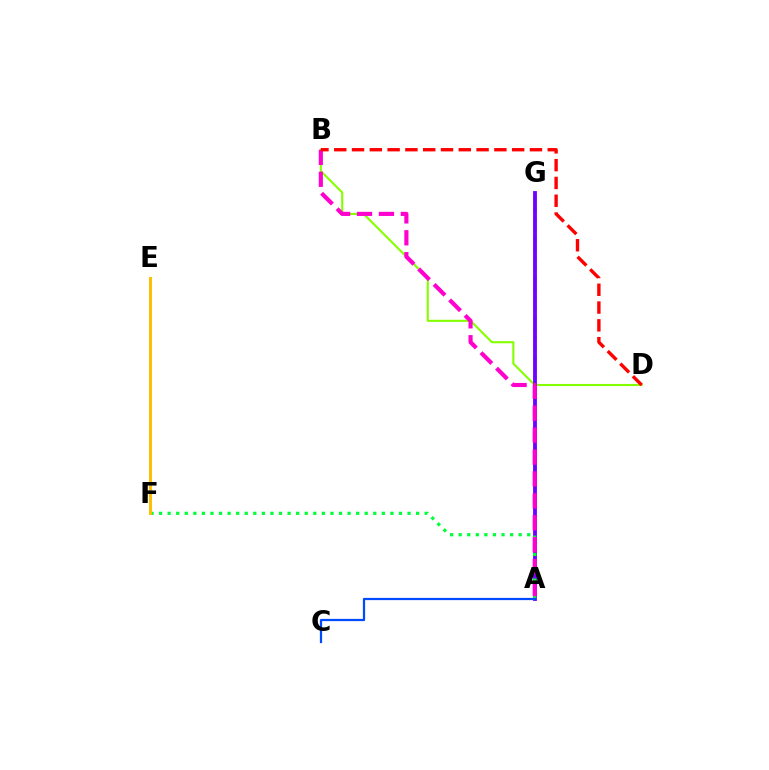{('A', 'G'): [{'color': '#00fff6', 'line_style': 'dotted', 'thickness': 2.7}, {'color': '#7200ff', 'line_style': 'solid', 'thickness': 2.75}], ('B', 'D'): [{'color': '#84ff00', 'line_style': 'solid', 'thickness': 1.51}, {'color': '#ff0000', 'line_style': 'dashed', 'thickness': 2.42}], ('A', 'F'): [{'color': '#00ff39', 'line_style': 'dotted', 'thickness': 2.33}], ('A', 'B'): [{'color': '#ff00cf', 'line_style': 'dashed', 'thickness': 2.98}], ('E', 'F'): [{'color': '#ffbd00', 'line_style': 'solid', 'thickness': 2.11}], ('A', 'C'): [{'color': '#004bff', 'line_style': 'solid', 'thickness': 1.61}]}